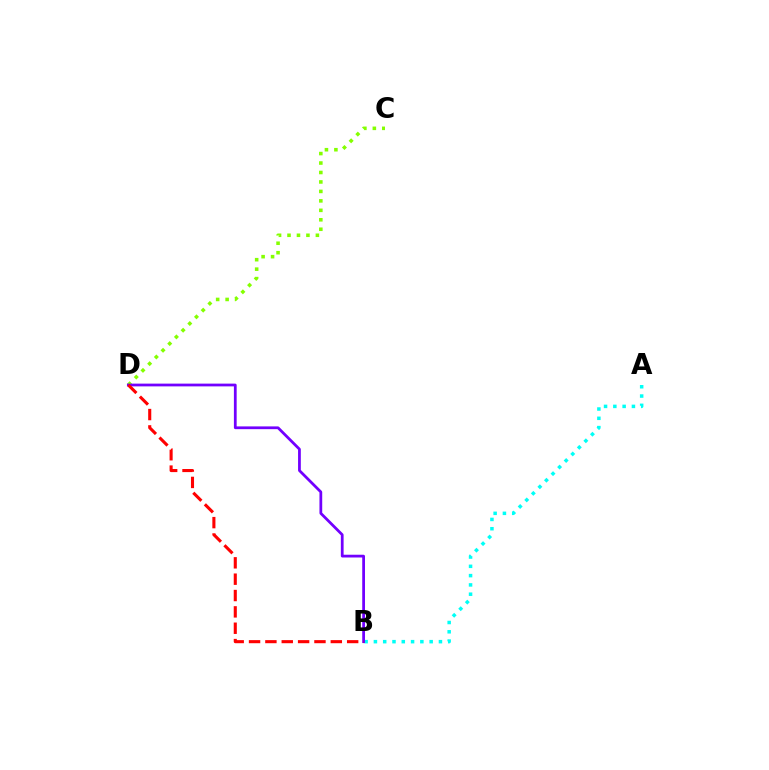{('A', 'B'): [{'color': '#00fff6', 'line_style': 'dotted', 'thickness': 2.52}], ('C', 'D'): [{'color': '#84ff00', 'line_style': 'dotted', 'thickness': 2.57}], ('B', 'D'): [{'color': '#7200ff', 'line_style': 'solid', 'thickness': 1.99}, {'color': '#ff0000', 'line_style': 'dashed', 'thickness': 2.22}]}